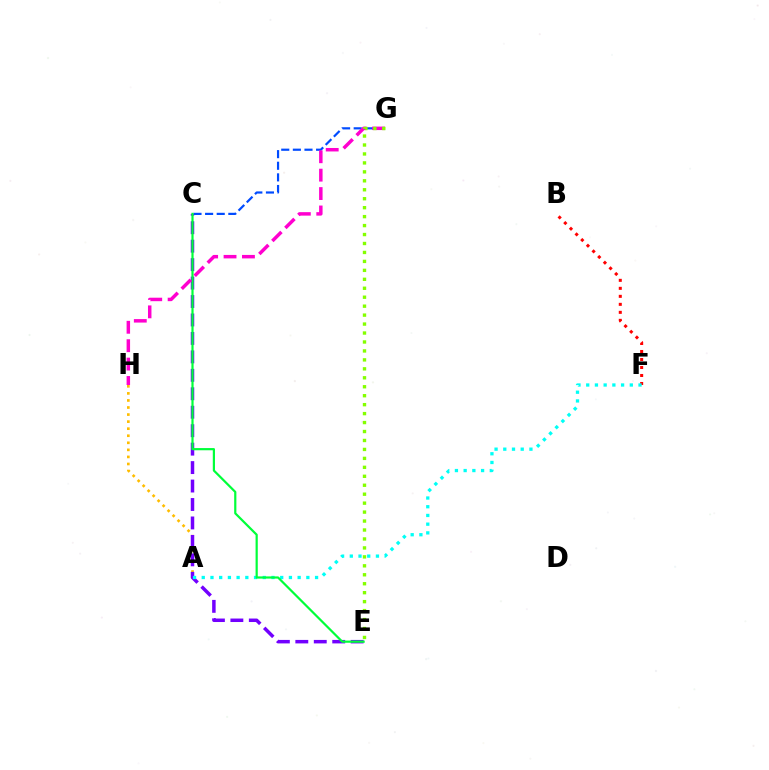{('B', 'F'): [{'color': '#ff0000', 'line_style': 'dotted', 'thickness': 2.17}], ('A', 'H'): [{'color': '#ffbd00', 'line_style': 'dotted', 'thickness': 1.92}], ('C', 'E'): [{'color': '#7200ff', 'line_style': 'dashed', 'thickness': 2.51}, {'color': '#00ff39', 'line_style': 'solid', 'thickness': 1.59}], ('C', 'G'): [{'color': '#004bff', 'line_style': 'dashed', 'thickness': 1.58}], ('A', 'F'): [{'color': '#00fff6', 'line_style': 'dotted', 'thickness': 2.37}], ('G', 'H'): [{'color': '#ff00cf', 'line_style': 'dashed', 'thickness': 2.5}], ('E', 'G'): [{'color': '#84ff00', 'line_style': 'dotted', 'thickness': 2.43}]}